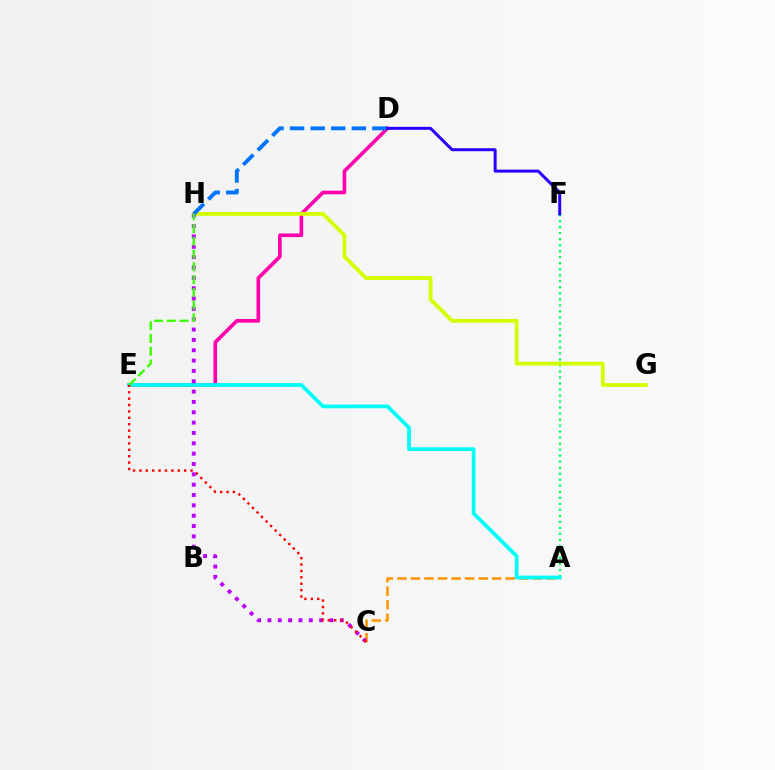{('A', 'F'): [{'color': '#00ff5c', 'line_style': 'dotted', 'thickness': 1.63}], ('A', 'C'): [{'color': '#ff9400', 'line_style': 'dashed', 'thickness': 1.84}], ('D', 'E'): [{'color': '#ff00ac', 'line_style': 'solid', 'thickness': 2.63}], ('G', 'H'): [{'color': '#d1ff00', 'line_style': 'solid', 'thickness': 2.72}], ('A', 'E'): [{'color': '#00fff6', 'line_style': 'solid', 'thickness': 2.72}], ('C', 'H'): [{'color': '#b900ff', 'line_style': 'dotted', 'thickness': 2.81}], ('D', 'H'): [{'color': '#0074ff', 'line_style': 'dashed', 'thickness': 2.79}], ('E', 'H'): [{'color': '#3dff00', 'line_style': 'dashed', 'thickness': 1.73}], ('D', 'F'): [{'color': '#2500ff', 'line_style': 'solid', 'thickness': 2.14}], ('C', 'E'): [{'color': '#ff0000', 'line_style': 'dotted', 'thickness': 1.74}]}